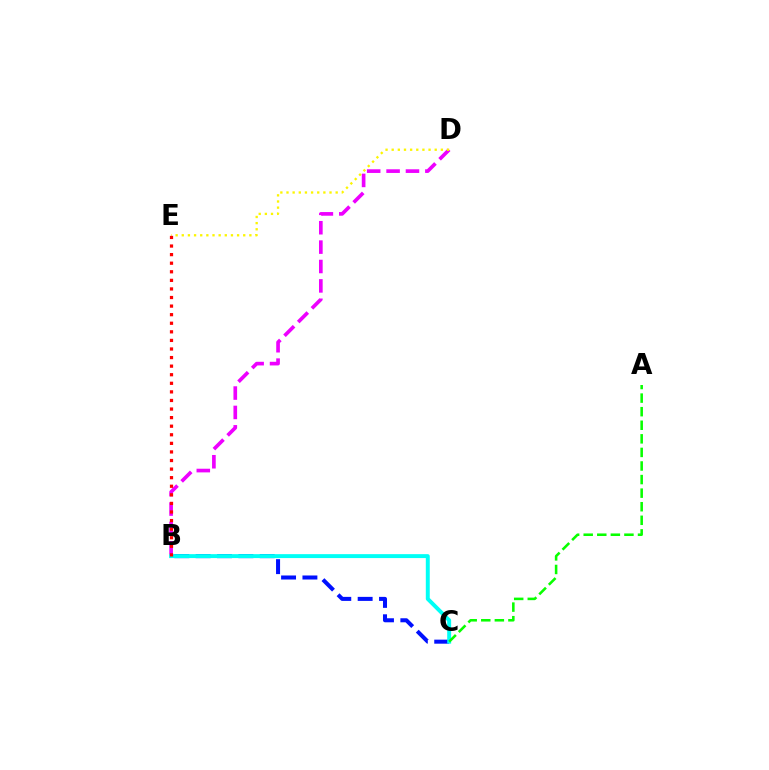{('B', 'C'): [{'color': '#0010ff', 'line_style': 'dashed', 'thickness': 2.9}, {'color': '#00fff6', 'line_style': 'solid', 'thickness': 2.83}], ('B', 'D'): [{'color': '#ee00ff', 'line_style': 'dashed', 'thickness': 2.63}], ('D', 'E'): [{'color': '#fcf500', 'line_style': 'dotted', 'thickness': 1.67}], ('B', 'E'): [{'color': '#ff0000', 'line_style': 'dotted', 'thickness': 2.33}], ('A', 'C'): [{'color': '#08ff00', 'line_style': 'dashed', 'thickness': 1.84}]}